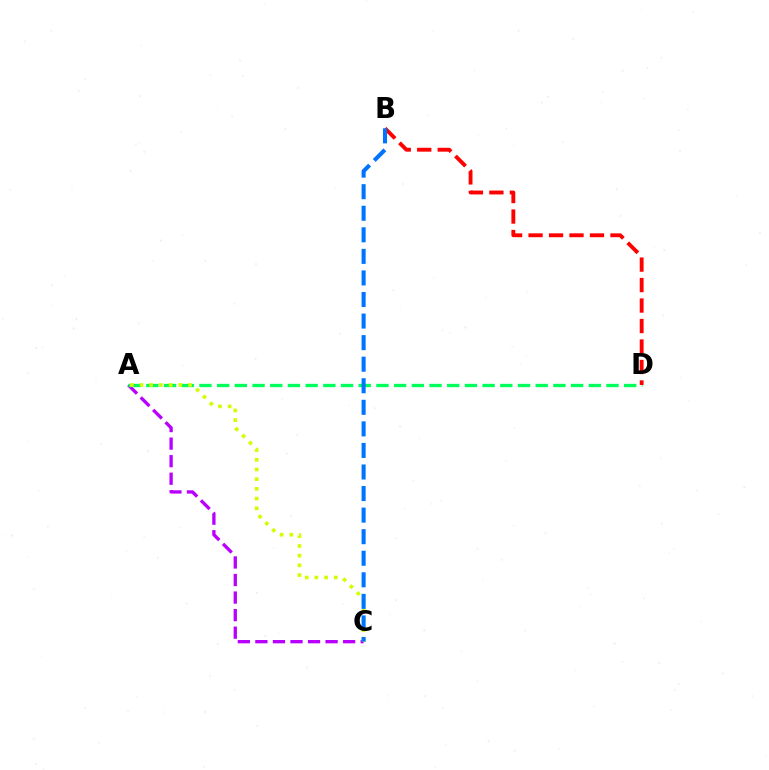{('A', 'C'): [{'color': '#b900ff', 'line_style': 'dashed', 'thickness': 2.38}, {'color': '#d1ff00', 'line_style': 'dotted', 'thickness': 2.64}], ('A', 'D'): [{'color': '#00ff5c', 'line_style': 'dashed', 'thickness': 2.4}], ('B', 'D'): [{'color': '#ff0000', 'line_style': 'dashed', 'thickness': 2.78}], ('B', 'C'): [{'color': '#0074ff', 'line_style': 'dashed', 'thickness': 2.93}]}